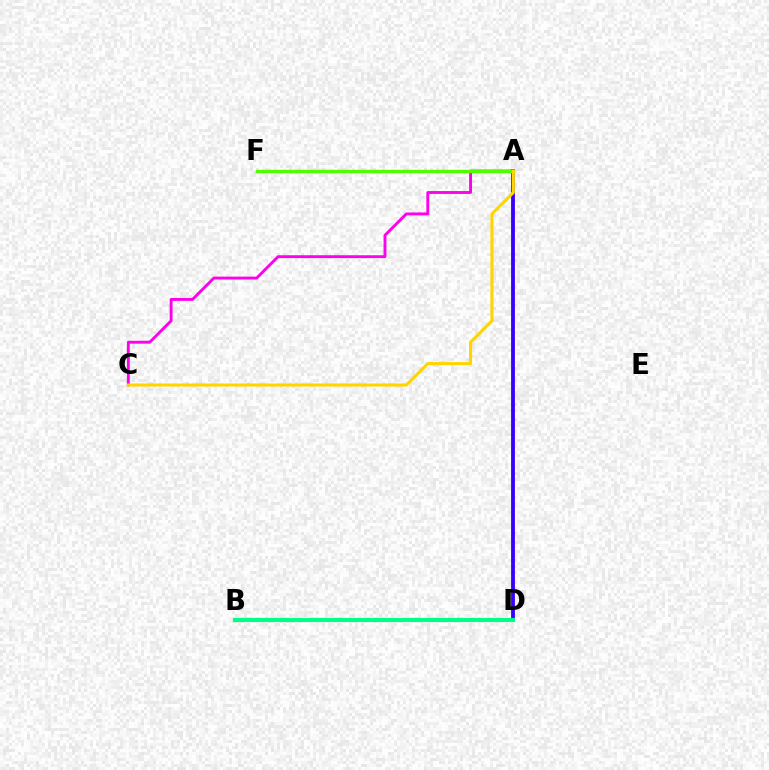{('A', 'F'): [{'color': '#ff0000', 'line_style': 'dotted', 'thickness': 1.9}, {'color': '#4fff00', 'line_style': 'solid', 'thickness': 2.45}], ('A', 'D'): [{'color': '#3700ff', 'line_style': 'solid', 'thickness': 2.75}], ('A', 'C'): [{'color': '#ff00ed', 'line_style': 'solid', 'thickness': 2.07}, {'color': '#ffd500', 'line_style': 'solid', 'thickness': 2.22}], ('B', 'D'): [{'color': '#009eff', 'line_style': 'dashed', 'thickness': 1.66}, {'color': '#00ff86', 'line_style': 'solid', 'thickness': 2.98}]}